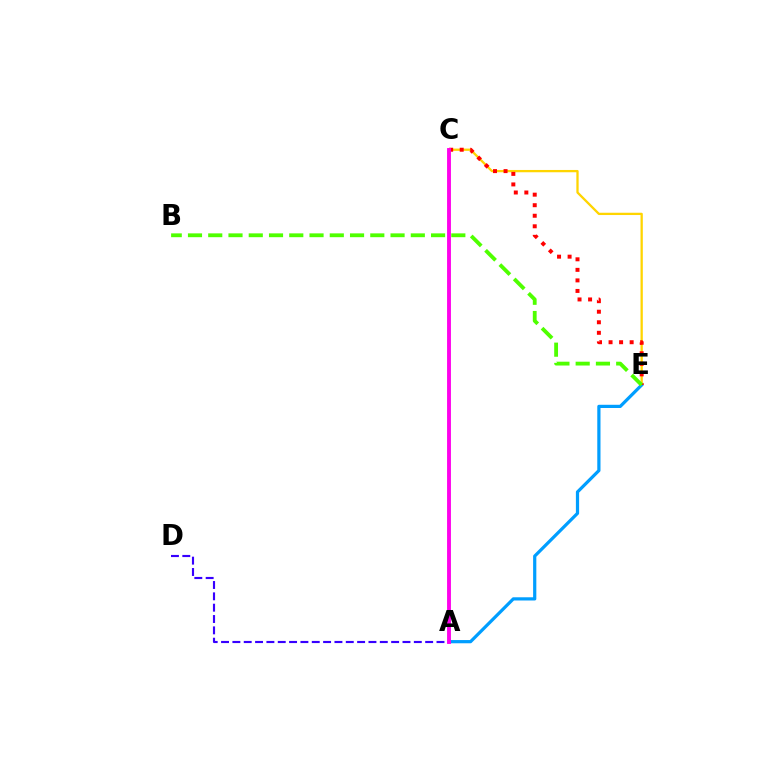{('C', 'E'): [{'color': '#ffd500', 'line_style': 'solid', 'thickness': 1.65}, {'color': '#ff0000', 'line_style': 'dotted', 'thickness': 2.86}], ('A', 'D'): [{'color': '#3700ff', 'line_style': 'dashed', 'thickness': 1.54}], ('A', 'E'): [{'color': '#009eff', 'line_style': 'solid', 'thickness': 2.32}], ('A', 'C'): [{'color': '#00ff86', 'line_style': 'dashed', 'thickness': 1.6}, {'color': '#ff00ed', 'line_style': 'solid', 'thickness': 2.78}], ('B', 'E'): [{'color': '#4fff00', 'line_style': 'dashed', 'thickness': 2.75}]}